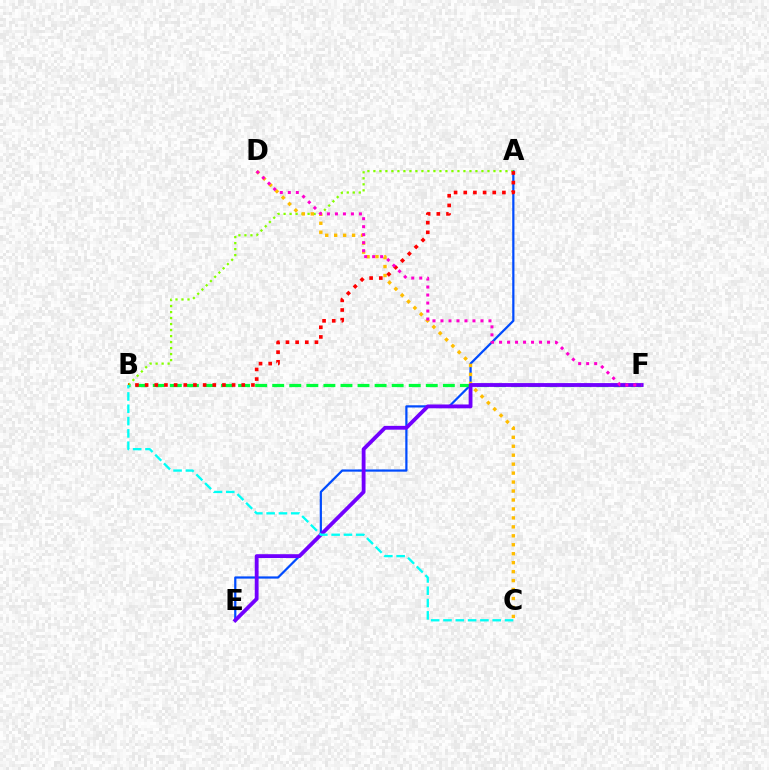{('A', 'E'): [{'color': '#004bff', 'line_style': 'solid', 'thickness': 1.6}], ('B', 'F'): [{'color': '#00ff39', 'line_style': 'dashed', 'thickness': 2.32}], ('A', 'B'): [{'color': '#84ff00', 'line_style': 'dotted', 'thickness': 1.63}, {'color': '#ff0000', 'line_style': 'dotted', 'thickness': 2.63}], ('C', 'D'): [{'color': '#ffbd00', 'line_style': 'dotted', 'thickness': 2.43}], ('E', 'F'): [{'color': '#7200ff', 'line_style': 'solid', 'thickness': 2.75}], ('B', 'C'): [{'color': '#00fff6', 'line_style': 'dashed', 'thickness': 1.67}], ('D', 'F'): [{'color': '#ff00cf', 'line_style': 'dotted', 'thickness': 2.17}]}